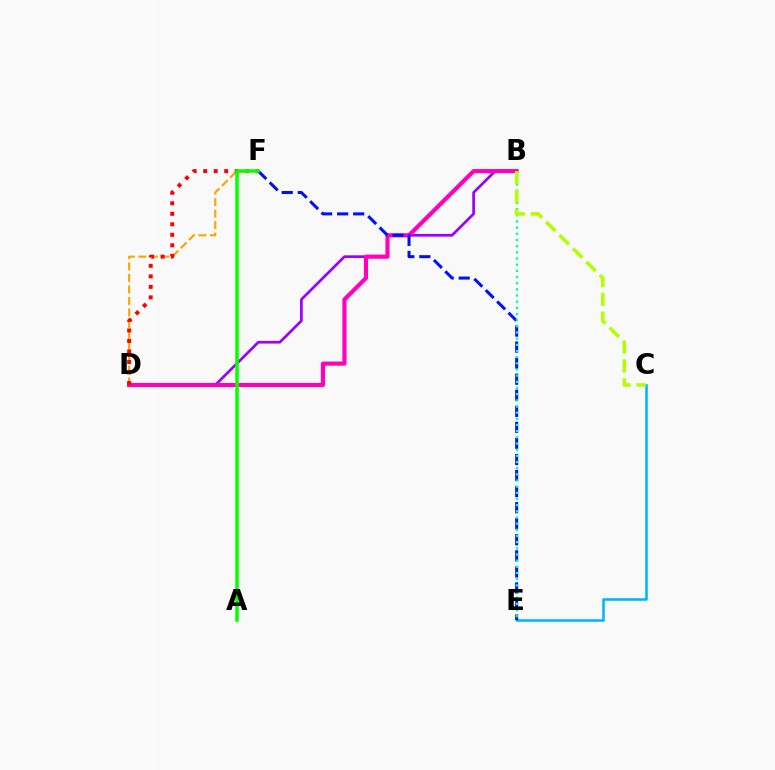{('C', 'E'): [{'color': '#00b5ff', 'line_style': 'solid', 'thickness': 1.84}], ('D', 'F'): [{'color': '#ffa500', 'line_style': 'dashed', 'thickness': 1.56}, {'color': '#ff0000', 'line_style': 'dotted', 'thickness': 2.86}], ('B', 'D'): [{'color': '#9b00ff', 'line_style': 'solid', 'thickness': 1.94}, {'color': '#ff00bd', 'line_style': 'solid', 'thickness': 2.98}], ('E', 'F'): [{'color': '#0010ff', 'line_style': 'dashed', 'thickness': 2.18}], ('B', 'E'): [{'color': '#00ff9d', 'line_style': 'dotted', 'thickness': 1.68}], ('B', 'C'): [{'color': '#b3ff00', 'line_style': 'dashed', 'thickness': 2.57}], ('A', 'F'): [{'color': '#08ff00', 'line_style': 'solid', 'thickness': 2.53}]}